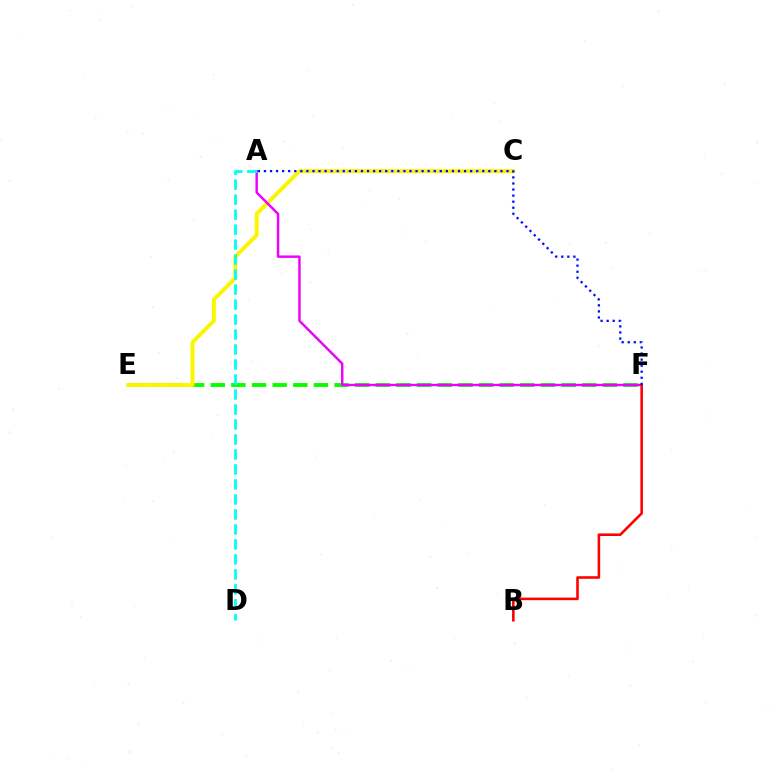{('E', 'F'): [{'color': '#08ff00', 'line_style': 'dashed', 'thickness': 2.8}], ('C', 'E'): [{'color': '#fcf500', 'line_style': 'solid', 'thickness': 2.84}], ('A', 'F'): [{'color': '#ee00ff', 'line_style': 'solid', 'thickness': 1.75}, {'color': '#0010ff', 'line_style': 'dotted', 'thickness': 1.65}], ('A', 'D'): [{'color': '#00fff6', 'line_style': 'dashed', 'thickness': 2.04}], ('B', 'F'): [{'color': '#ff0000', 'line_style': 'solid', 'thickness': 1.86}]}